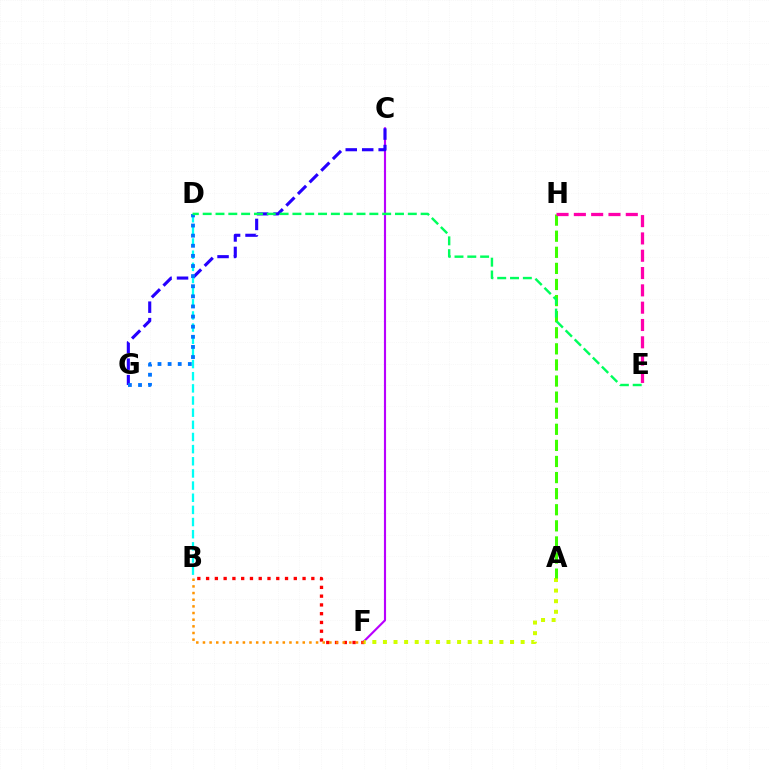{('C', 'F'): [{'color': '#b900ff', 'line_style': 'solid', 'thickness': 1.54}], ('C', 'G'): [{'color': '#2500ff', 'line_style': 'dashed', 'thickness': 2.24}], ('B', 'F'): [{'color': '#ff0000', 'line_style': 'dotted', 'thickness': 2.38}, {'color': '#ff9400', 'line_style': 'dotted', 'thickness': 1.81}], ('A', 'F'): [{'color': '#d1ff00', 'line_style': 'dotted', 'thickness': 2.88}], ('A', 'H'): [{'color': '#3dff00', 'line_style': 'dashed', 'thickness': 2.19}], ('E', 'H'): [{'color': '#ff00ac', 'line_style': 'dashed', 'thickness': 2.35}], ('B', 'D'): [{'color': '#00fff6', 'line_style': 'dashed', 'thickness': 1.65}], ('D', 'G'): [{'color': '#0074ff', 'line_style': 'dotted', 'thickness': 2.75}], ('D', 'E'): [{'color': '#00ff5c', 'line_style': 'dashed', 'thickness': 1.74}]}